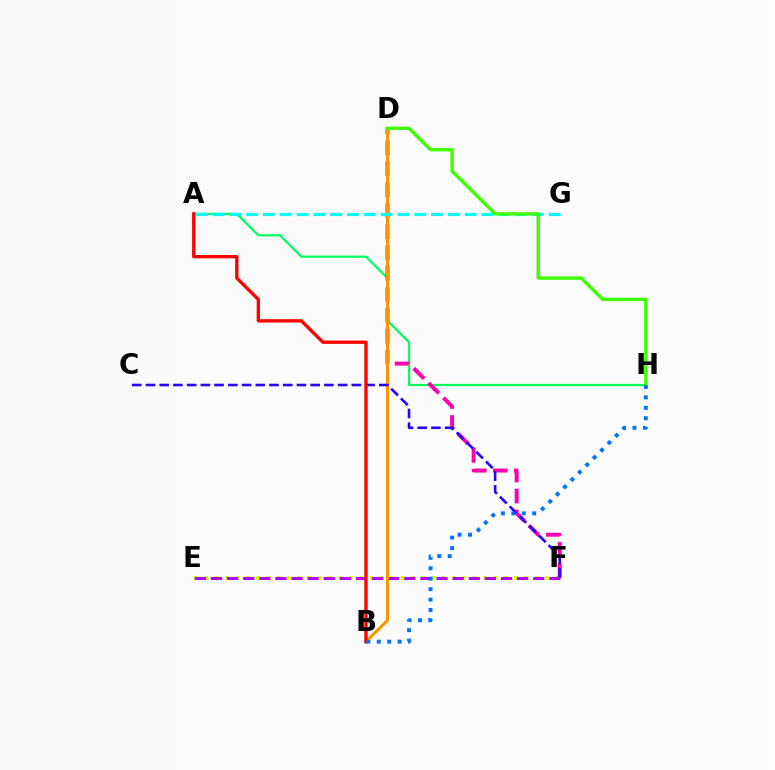{('A', 'H'): [{'color': '#00ff5c', 'line_style': 'solid', 'thickness': 1.59}], ('E', 'F'): [{'color': '#d1ff00', 'line_style': 'dotted', 'thickness': 2.8}, {'color': '#b900ff', 'line_style': 'dashed', 'thickness': 2.19}], ('D', 'F'): [{'color': '#ff00ac', 'line_style': 'dashed', 'thickness': 2.84}], ('B', 'D'): [{'color': '#ff9400', 'line_style': 'solid', 'thickness': 2.21}], ('A', 'G'): [{'color': '#00fff6', 'line_style': 'dashed', 'thickness': 2.28}], ('C', 'F'): [{'color': '#2500ff', 'line_style': 'dashed', 'thickness': 1.86}], ('D', 'H'): [{'color': '#3dff00', 'line_style': 'solid', 'thickness': 2.43}], ('A', 'B'): [{'color': '#ff0000', 'line_style': 'solid', 'thickness': 2.39}], ('B', 'H'): [{'color': '#0074ff', 'line_style': 'dotted', 'thickness': 2.83}]}